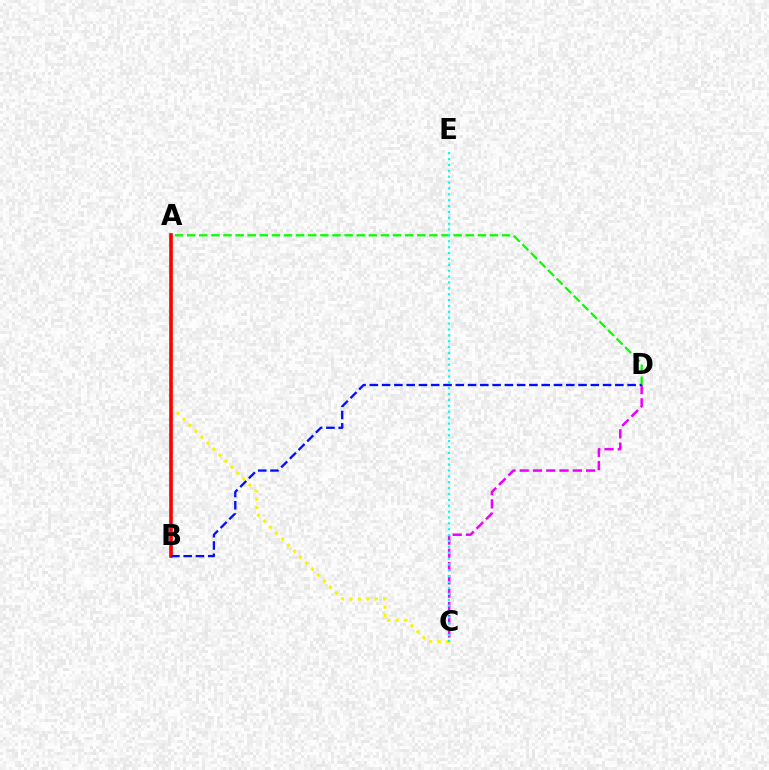{('A', 'D'): [{'color': '#08ff00', 'line_style': 'dashed', 'thickness': 1.65}], ('C', 'D'): [{'color': '#ee00ff', 'line_style': 'dashed', 'thickness': 1.8}], ('A', 'C'): [{'color': '#fcf500', 'line_style': 'dotted', 'thickness': 2.3}], ('A', 'B'): [{'color': '#ff0000', 'line_style': 'solid', 'thickness': 2.61}], ('C', 'E'): [{'color': '#00fff6', 'line_style': 'dotted', 'thickness': 1.6}], ('B', 'D'): [{'color': '#0010ff', 'line_style': 'dashed', 'thickness': 1.67}]}